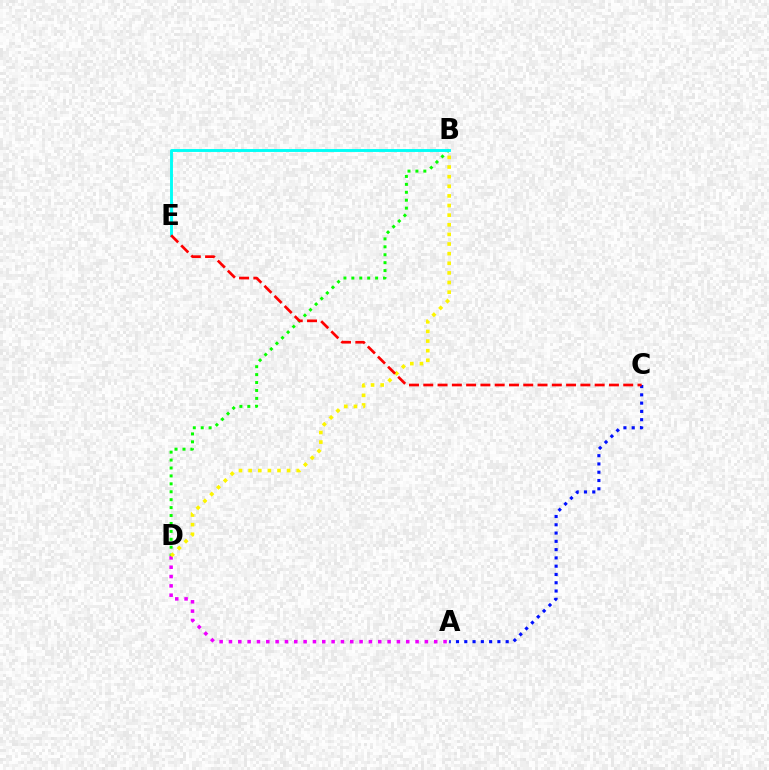{('A', 'C'): [{'color': '#0010ff', 'line_style': 'dotted', 'thickness': 2.25}], ('B', 'D'): [{'color': '#08ff00', 'line_style': 'dotted', 'thickness': 2.15}, {'color': '#fcf500', 'line_style': 'dotted', 'thickness': 2.62}], ('A', 'D'): [{'color': '#ee00ff', 'line_style': 'dotted', 'thickness': 2.53}], ('B', 'E'): [{'color': '#00fff6', 'line_style': 'solid', 'thickness': 2.09}], ('C', 'E'): [{'color': '#ff0000', 'line_style': 'dashed', 'thickness': 1.94}]}